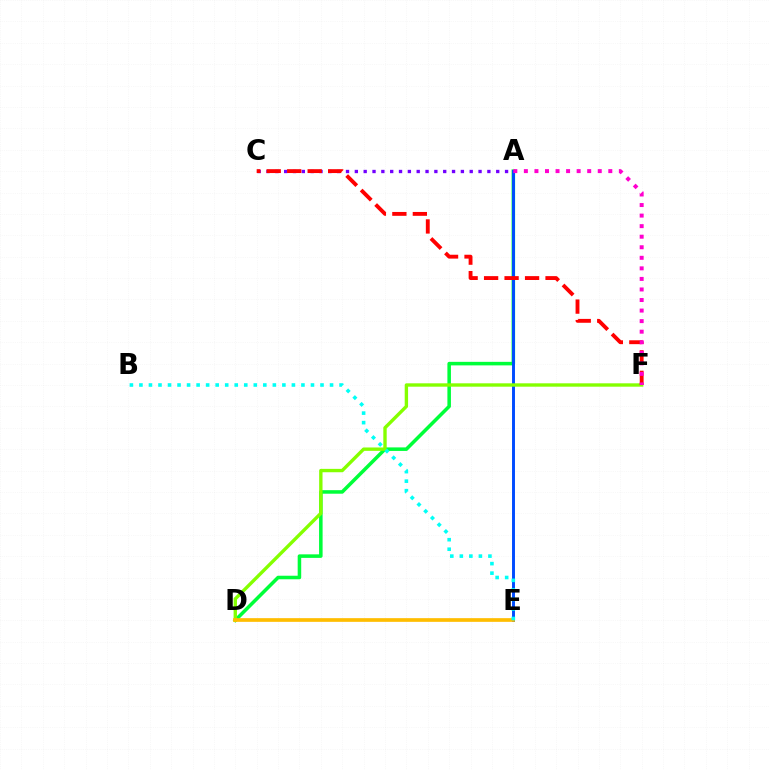{('A', 'D'): [{'color': '#00ff39', 'line_style': 'solid', 'thickness': 2.55}], ('A', 'E'): [{'color': '#004bff', 'line_style': 'solid', 'thickness': 2.12}], ('A', 'C'): [{'color': '#7200ff', 'line_style': 'dotted', 'thickness': 2.4}], ('D', 'F'): [{'color': '#84ff00', 'line_style': 'solid', 'thickness': 2.43}], ('C', 'F'): [{'color': '#ff0000', 'line_style': 'dashed', 'thickness': 2.78}], ('D', 'E'): [{'color': '#ffbd00', 'line_style': 'solid', 'thickness': 2.66}], ('B', 'E'): [{'color': '#00fff6', 'line_style': 'dotted', 'thickness': 2.59}], ('A', 'F'): [{'color': '#ff00cf', 'line_style': 'dotted', 'thickness': 2.87}]}